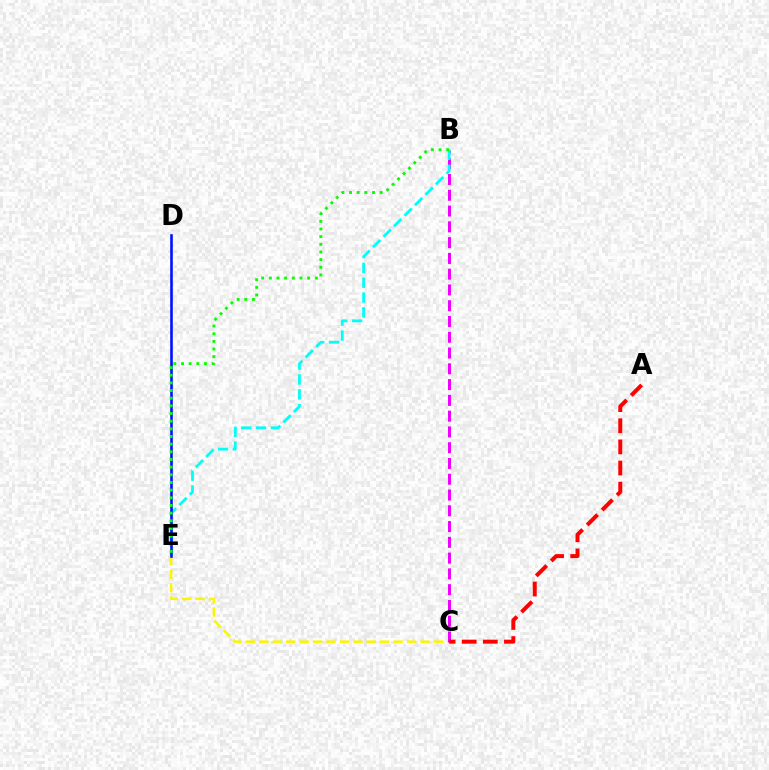{('C', 'E'): [{'color': '#fcf500', 'line_style': 'dashed', 'thickness': 1.82}], ('B', 'C'): [{'color': '#ee00ff', 'line_style': 'dashed', 'thickness': 2.14}], ('B', 'E'): [{'color': '#00fff6', 'line_style': 'dashed', 'thickness': 2.02}, {'color': '#08ff00', 'line_style': 'dotted', 'thickness': 2.08}], ('A', 'C'): [{'color': '#ff0000', 'line_style': 'dashed', 'thickness': 2.87}], ('D', 'E'): [{'color': '#0010ff', 'line_style': 'solid', 'thickness': 1.87}]}